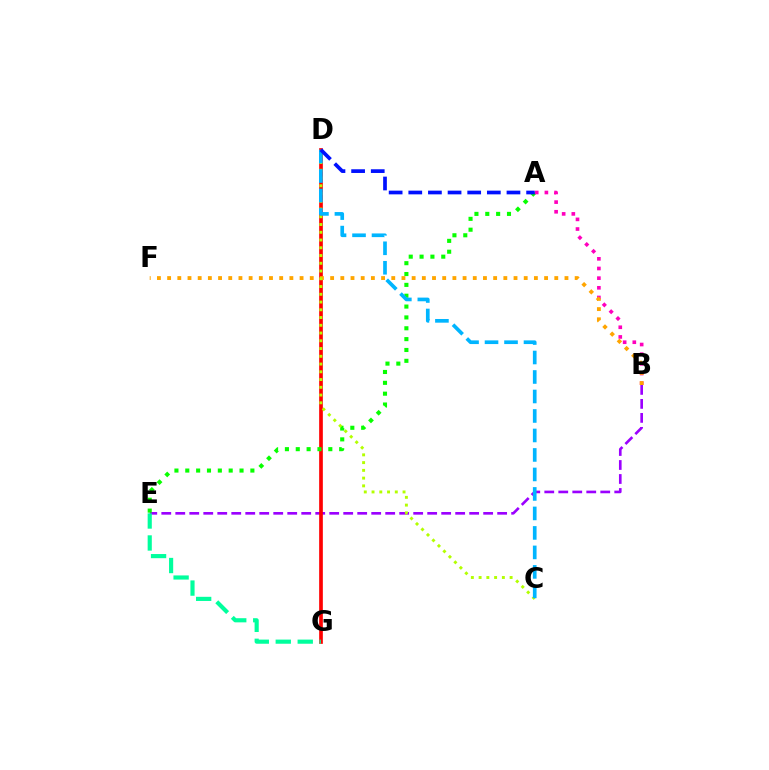{('B', 'E'): [{'color': '#9b00ff', 'line_style': 'dashed', 'thickness': 1.9}], ('D', 'G'): [{'color': '#ff0000', 'line_style': 'solid', 'thickness': 2.65}], ('A', 'E'): [{'color': '#08ff00', 'line_style': 'dotted', 'thickness': 2.95}], ('A', 'B'): [{'color': '#ff00bd', 'line_style': 'dotted', 'thickness': 2.63}], ('B', 'F'): [{'color': '#ffa500', 'line_style': 'dotted', 'thickness': 2.77}], ('C', 'D'): [{'color': '#b3ff00', 'line_style': 'dotted', 'thickness': 2.11}, {'color': '#00b5ff', 'line_style': 'dashed', 'thickness': 2.65}], ('E', 'G'): [{'color': '#00ff9d', 'line_style': 'dashed', 'thickness': 2.98}], ('A', 'D'): [{'color': '#0010ff', 'line_style': 'dashed', 'thickness': 2.67}]}